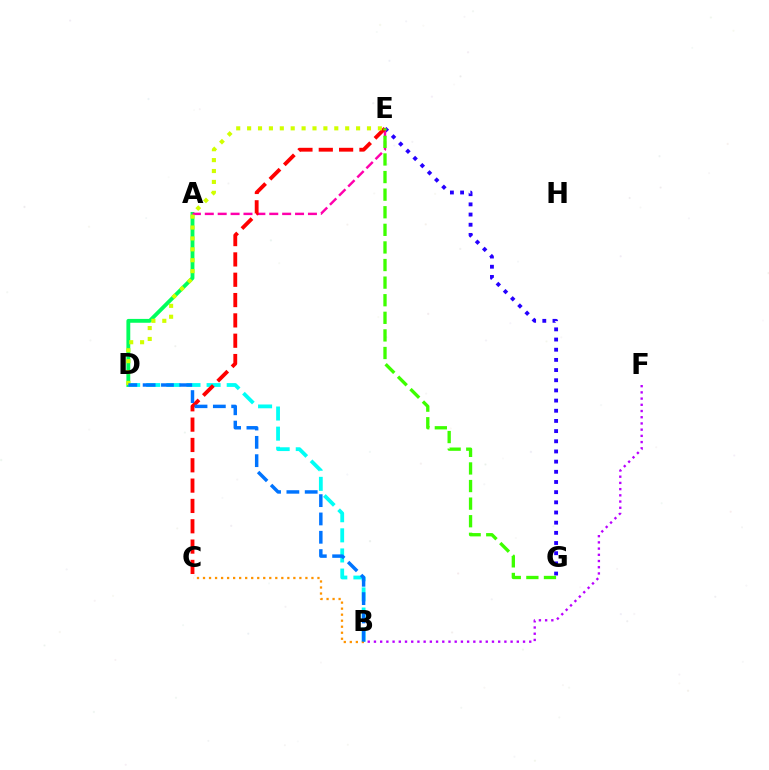{('A', 'D'): [{'color': '#00ff5c', 'line_style': 'solid', 'thickness': 2.77}], ('B', 'D'): [{'color': '#00fff6', 'line_style': 'dashed', 'thickness': 2.73}, {'color': '#0074ff', 'line_style': 'dashed', 'thickness': 2.49}], ('E', 'G'): [{'color': '#2500ff', 'line_style': 'dotted', 'thickness': 2.76}, {'color': '#3dff00', 'line_style': 'dashed', 'thickness': 2.39}], ('A', 'E'): [{'color': '#ff00ac', 'line_style': 'dashed', 'thickness': 1.75}], ('C', 'E'): [{'color': '#ff0000', 'line_style': 'dashed', 'thickness': 2.76}], ('D', 'E'): [{'color': '#d1ff00', 'line_style': 'dotted', 'thickness': 2.96}], ('B', 'C'): [{'color': '#ff9400', 'line_style': 'dotted', 'thickness': 1.64}], ('B', 'F'): [{'color': '#b900ff', 'line_style': 'dotted', 'thickness': 1.69}]}